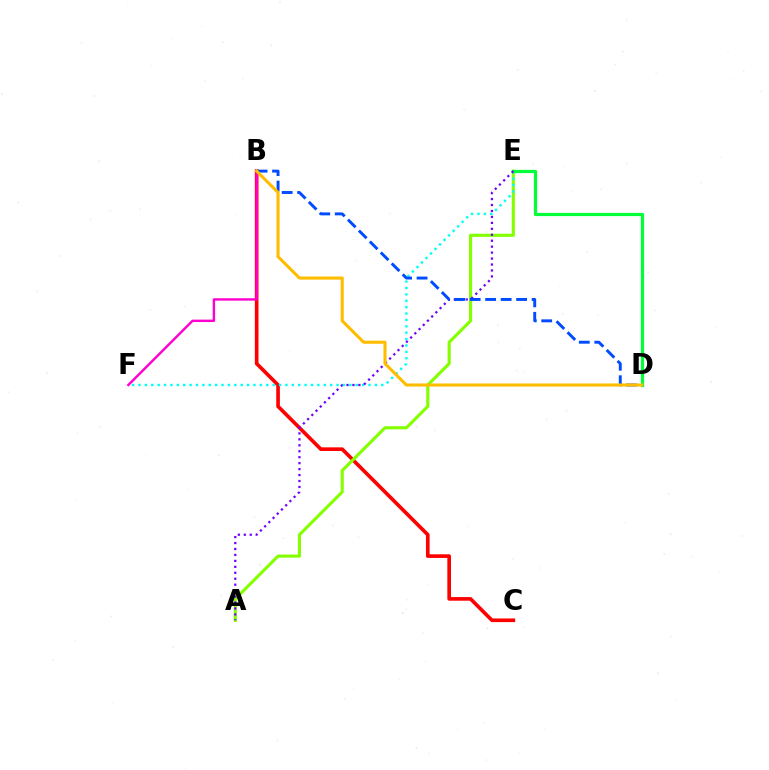{('B', 'C'): [{'color': '#ff0000', 'line_style': 'solid', 'thickness': 2.63}], ('A', 'E'): [{'color': '#84ff00', 'line_style': 'solid', 'thickness': 2.25}, {'color': '#7200ff', 'line_style': 'dotted', 'thickness': 1.62}], ('B', 'F'): [{'color': '#ff00cf', 'line_style': 'solid', 'thickness': 1.74}], ('E', 'F'): [{'color': '#00fff6', 'line_style': 'dotted', 'thickness': 1.74}], ('D', 'E'): [{'color': '#00ff39', 'line_style': 'solid', 'thickness': 2.32}], ('B', 'D'): [{'color': '#004bff', 'line_style': 'dashed', 'thickness': 2.1}, {'color': '#ffbd00', 'line_style': 'solid', 'thickness': 2.22}]}